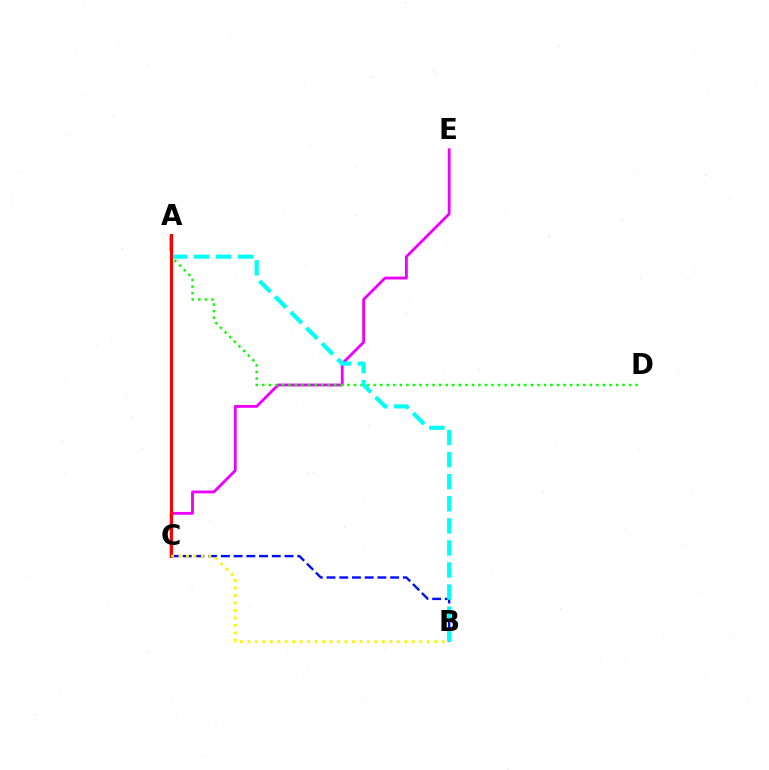{('C', 'E'): [{'color': '#ee00ff', 'line_style': 'solid', 'thickness': 2.04}], ('B', 'C'): [{'color': '#0010ff', 'line_style': 'dashed', 'thickness': 1.73}, {'color': '#fcf500', 'line_style': 'dotted', 'thickness': 2.03}], ('A', 'D'): [{'color': '#08ff00', 'line_style': 'dotted', 'thickness': 1.78}], ('A', 'B'): [{'color': '#00fff6', 'line_style': 'dashed', 'thickness': 3.0}], ('A', 'C'): [{'color': '#ff0000', 'line_style': 'solid', 'thickness': 2.19}]}